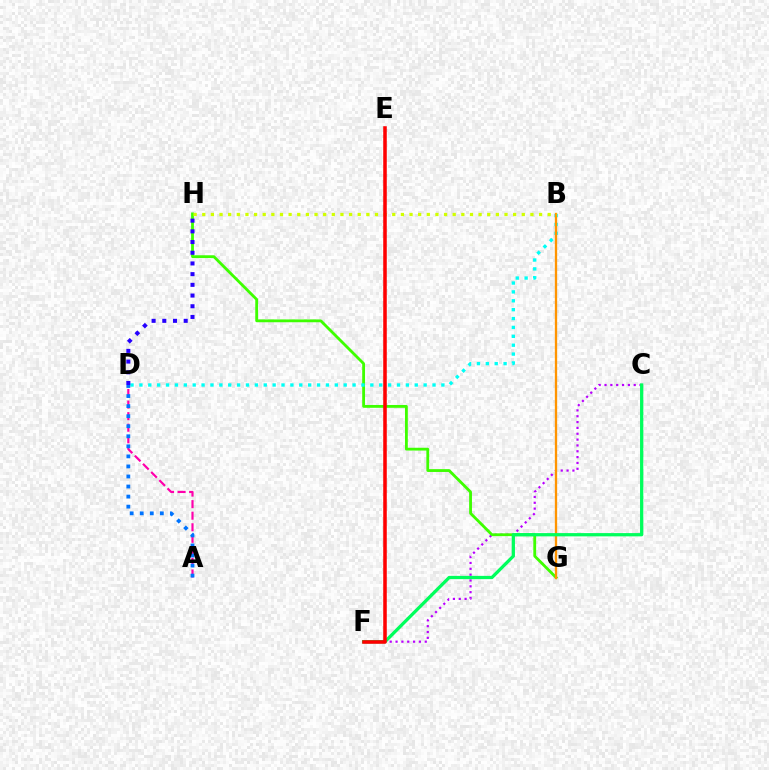{('C', 'F'): [{'color': '#b900ff', 'line_style': 'dotted', 'thickness': 1.59}, {'color': '#00ff5c', 'line_style': 'solid', 'thickness': 2.34}], ('G', 'H'): [{'color': '#3dff00', 'line_style': 'solid', 'thickness': 2.03}], ('B', 'D'): [{'color': '#00fff6', 'line_style': 'dotted', 'thickness': 2.41}], ('B', 'G'): [{'color': '#ff9400', 'line_style': 'solid', 'thickness': 1.67}], ('A', 'D'): [{'color': '#ff00ac', 'line_style': 'dashed', 'thickness': 1.57}, {'color': '#0074ff', 'line_style': 'dotted', 'thickness': 2.73}], ('D', 'H'): [{'color': '#2500ff', 'line_style': 'dotted', 'thickness': 2.91}], ('B', 'H'): [{'color': '#d1ff00', 'line_style': 'dotted', 'thickness': 2.35}], ('E', 'F'): [{'color': '#ff0000', 'line_style': 'solid', 'thickness': 2.55}]}